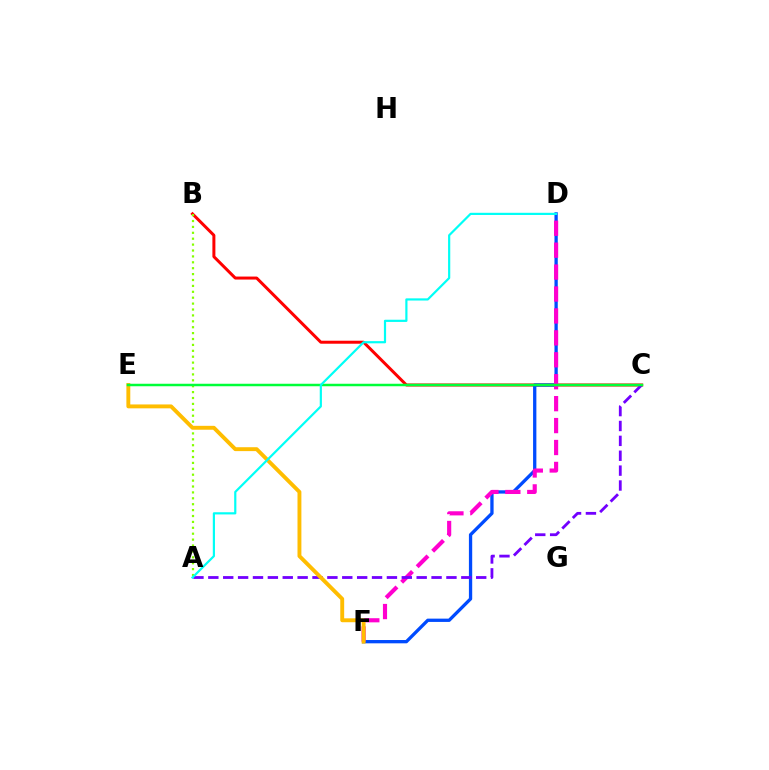{('B', 'C'): [{'color': '#ff0000', 'line_style': 'solid', 'thickness': 2.16}], ('A', 'B'): [{'color': '#84ff00', 'line_style': 'dotted', 'thickness': 1.6}], ('D', 'F'): [{'color': '#004bff', 'line_style': 'solid', 'thickness': 2.37}, {'color': '#ff00cf', 'line_style': 'dashed', 'thickness': 2.98}], ('A', 'C'): [{'color': '#7200ff', 'line_style': 'dashed', 'thickness': 2.02}], ('E', 'F'): [{'color': '#ffbd00', 'line_style': 'solid', 'thickness': 2.8}], ('C', 'E'): [{'color': '#00ff39', 'line_style': 'solid', 'thickness': 1.8}], ('A', 'D'): [{'color': '#00fff6', 'line_style': 'solid', 'thickness': 1.58}]}